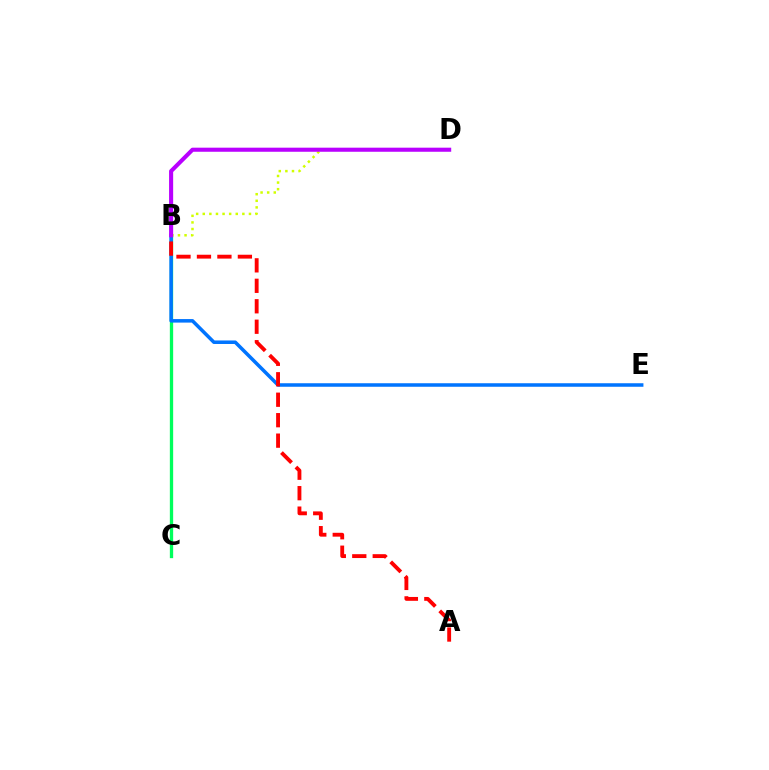{('B', 'C'): [{'color': '#00ff5c', 'line_style': 'solid', 'thickness': 2.39}], ('B', 'E'): [{'color': '#0074ff', 'line_style': 'solid', 'thickness': 2.54}], ('B', 'D'): [{'color': '#d1ff00', 'line_style': 'dotted', 'thickness': 1.79}, {'color': '#b900ff', 'line_style': 'solid', 'thickness': 2.94}], ('A', 'B'): [{'color': '#ff0000', 'line_style': 'dashed', 'thickness': 2.78}]}